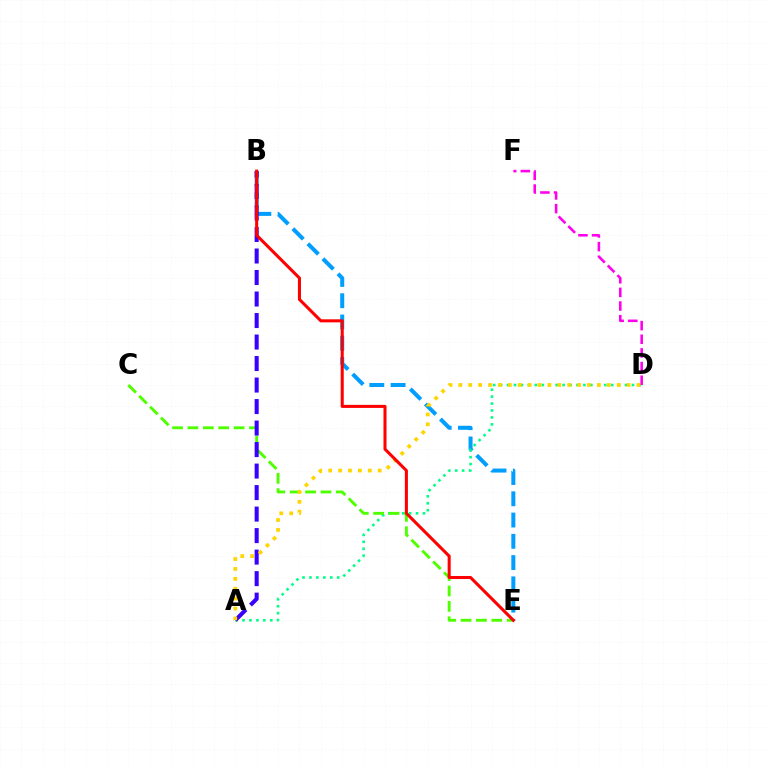{('B', 'E'): [{'color': '#009eff', 'line_style': 'dashed', 'thickness': 2.89}, {'color': '#ff0000', 'line_style': 'solid', 'thickness': 2.2}], ('A', 'D'): [{'color': '#00ff86', 'line_style': 'dotted', 'thickness': 1.89}, {'color': '#ffd500', 'line_style': 'dotted', 'thickness': 2.69}], ('C', 'E'): [{'color': '#4fff00', 'line_style': 'dashed', 'thickness': 2.09}], ('A', 'B'): [{'color': '#3700ff', 'line_style': 'dashed', 'thickness': 2.92}], ('D', 'F'): [{'color': '#ff00ed', 'line_style': 'dashed', 'thickness': 1.85}]}